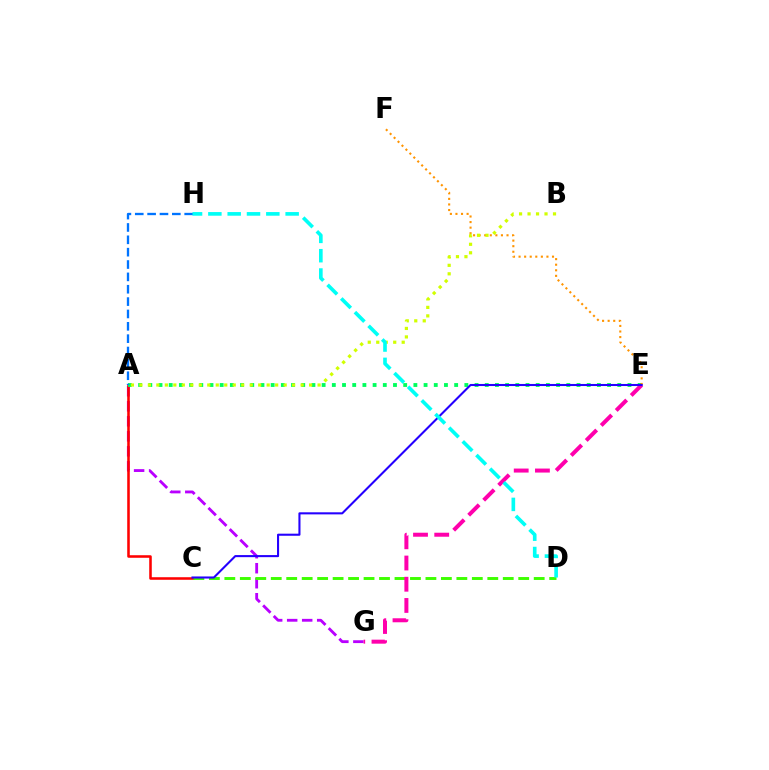{('A', 'G'): [{'color': '#b900ff', 'line_style': 'dashed', 'thickness': 2.04}], ('A', 'C'): [{'color': '#ff0000', 'line_style': 'solid', 'thickness': 1.84}], ('C', 'D'): [{'color': '#3dff00', 'line_style': 'dashed', 'thickness': 2.1}], ('A', 'E'): [{'color': '#00ff5c', 'line_style': 'dotted', 'thickness': 2.77}], ('E', 'G'): [{'color': '#ff00ac', 'line_style': 'dashed', 'thickness': 2.88}], ('E', 'F'): [{'color': '#ff9400', 'line_style': 'dotted', 'thickness': 1.51}], ('A', 'B'): [{'color': '#d1ff00', 'line_style': 'dotted', 'thickness': 2.31}], ('C', 'E'): [{'color': '#2500ff', 'line_style': 'solid', 'thickness': 1.5}], ('A', 'H'): [{'color': '#0074ff', 'line_style': 'dashed', 'thickness': 1.68}], ('D', 'H'): [{'color': '#00fff6', 'line_style': 'dashed', 'thickness': 2.62}]}